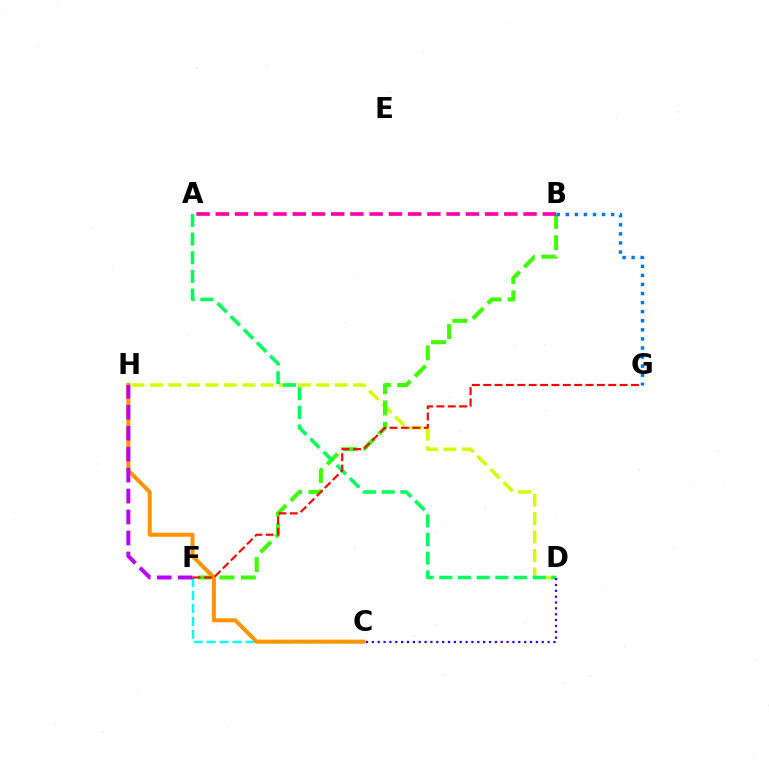{('D', 'H'): [{'color': '#d1ff00', 'line_style': 'dashed', 'thickness': 2.51}], ('B', 'F'): [{'color': '#3dff00', 'line_style': 'dashed', 'thickness': 2.9}], ('B', 'G'): [{'color': '#0074ff', 'line_style': 'dotted', 'thickness': 2.47}], ('C', 'F'): [{'color': '#00fff6', 'line_style': 'dashed', 'thickness': 1.76}], ('A', 'D'): [{'color': '#00ff5c', 'line_style': 'dashed', 'thickness': 2.54}], ('C', 'H'): [{'color': '#ff9400', 'line_style': 'solid', 'thickness': 2.88}], ('F', 'H'): [{'color': '#b900ff', 'line_style': 'dashed', 'thickness': 2.85}], ('C', 'D'): [{'color': '#2500ff', 'line_style': 'dotted', 'thickness': 1.59}], ('F', 'G'): [{'color': '#ff0000', 'line_style': 'dashed', 'thickness': 1.54}], ('A', 'B'): [{'color': '#ff00ac', 'line_style': 'dashed', 'thickness': 2.61}]}